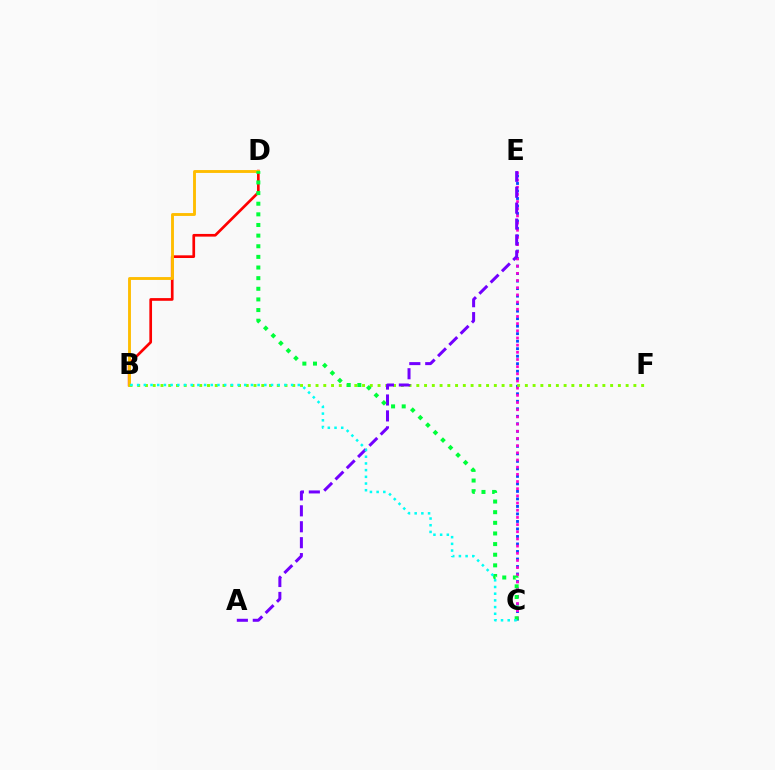{('B', 'D'): [{'color': '#ff0000', 'line_style': 'solid', 'thickness': 1.93}, {'color': '#ffbd00', 'line_style': 'solid', 'thickness': 2.07}], ('C', 'E'): [{'color': '#004bff', 'line_style': 'dotted', 'thickness': 2.04}, {'color': '#ff00cf', 'line_style': 'dotted', 'thickness': 1.95}], ('B', 'F'): [{'color': '#84ff00', 'line_style': 'dotted', 'thickness': 2.11}], ('A', 'E'): [{'color': '#7200ff', 'line_style': 'dashed', 'thickness': 2.16}], ('C', 'D'): [{'color': '#00ff39', 'line_style': 'dotted', 'thickness': 2.89}], ('B', 'C'): [{'color': '#00fff6', 'line_style': 'dotted', 'thickness': 1.82}]}